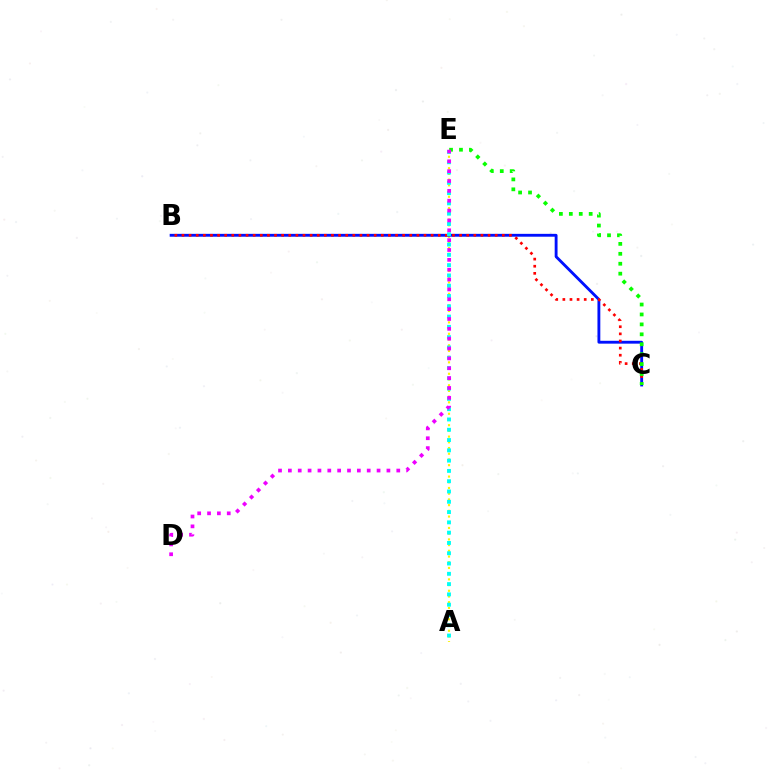{('A', 'E'): [{'color': '#fcf500', 'line_style': 'dotted', 'thickness': 1.55}, {'color': '#00fff6', 'line_style': 'dotted', 'thickness': 2.8}], ('B', 'C'): [{'color': '#0010ff', 'line_style': 'solid', 'thickness': 2.06}, {'color': '#ff0000', 'line_style': 'dotted', 'thickness': 1.93}], ('C', 'E'): [{'color': '#08ff00', 'line_style': 'dotted', 'thickness': 2.7}], ('D', 'E'): [{'color': '#ee00ff', 'line_style': 'dotted', 'thickness': 2.68}]}